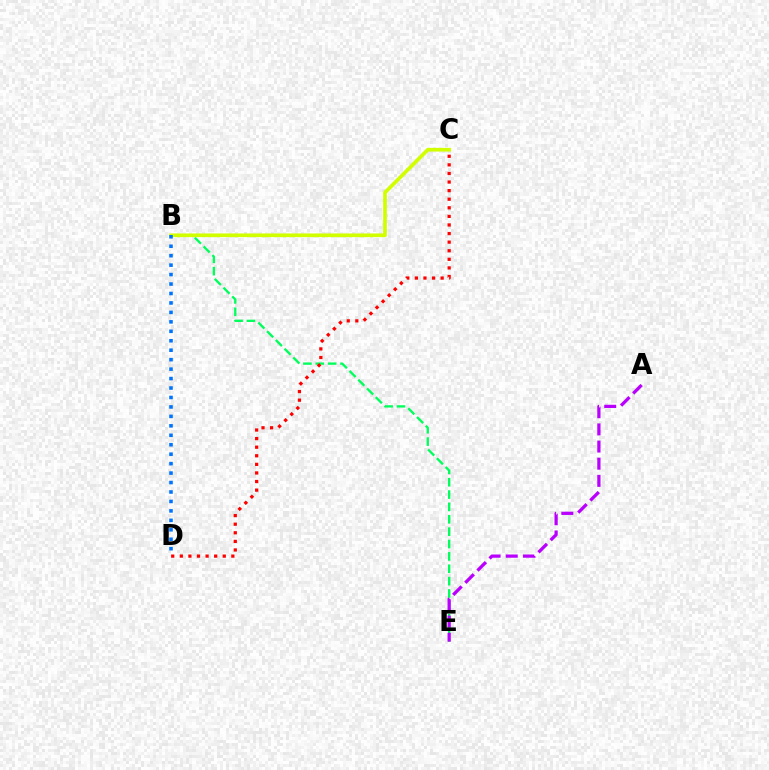{('B', 'E'): [{'color': '#00ff5c', 'line_style': 'dashed', 'thickness': 1.68}], ('B', 'C'): [{'color': '#d1ff00', 'line_style': 'solid', 'thickness': 2.65}], ('A', 'E'): [{'color': '#b900ff', 'line_style': 'dashed', 'thickness': 2.33}], ('C', 'D'): [{'color': '#ff0000', 'line_style': 'dotted', 'thickness': 2.33}], ('B', 'D'): [{'color': '#0074ff', 'line_style': 'dotted', 'thickness': 2.57}]}